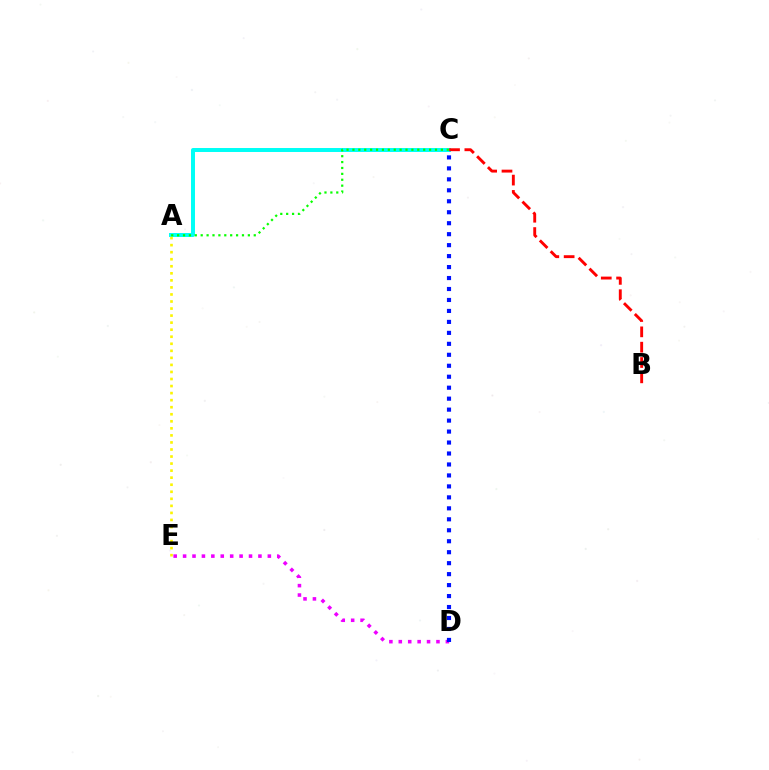{('D', 'E'): [{'color': '#ee00ff', 'line_style': 'dotted', 'thickness': 2.56}], ('A', 'C'): [{'color': '#00fff6', 'line_style': 'solid', 'thickness': 2.86}, {'color': '#08ff00', 'line_style': 'dotted', 'thickness': 1.6}], ('B', 'C'): [{'color': '#ff0000', 'line_style': 'dashed', 'thickness': 2.08}], ('A', 'E'): [{'color': '#fcf500', 'line_style': 'dotted', 'thickness': 1.91}], ('C', 'D'): [{'color': '#0010ff', 'line_style': 'dotted', 'thickness': 2.98}]}